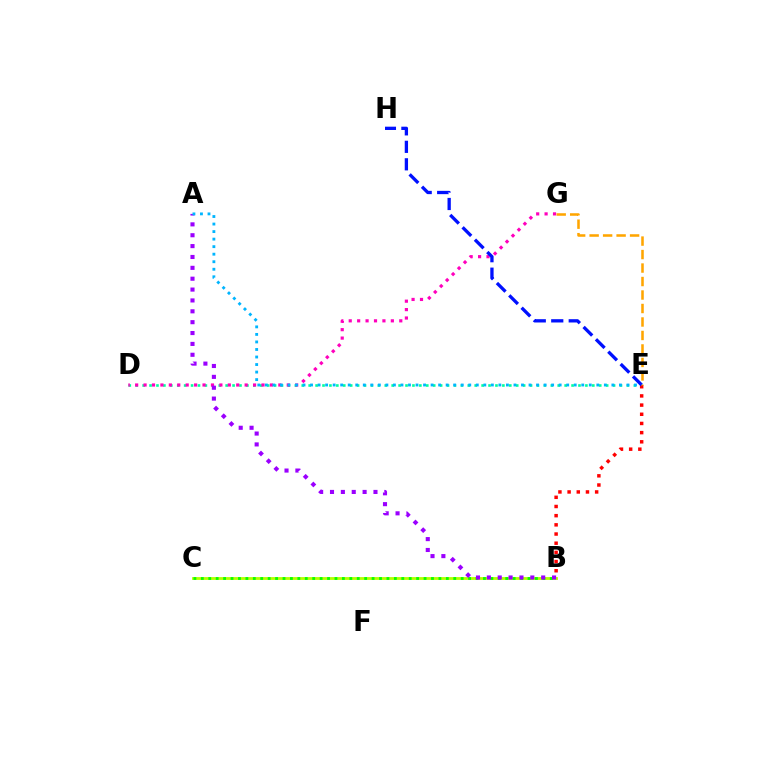{('D', 'E'): [{'color': '#00ff9d', 'line_style': 'dotted', 'thickness': 1.88}], ('B', 'C'): [{'color': '#b3ff00', 'line_style': 'solid', 'thickness': 2.04}, {'color': '#08ff00', 'line_style': 'dotted', 'thickness': 2.02}], ('D', 'G'): [{'color': '#ff00bd', 'line_style': 'dotted', 'thickness': 2.29}], ('B', 'E'): [{'color': '#ff0000', 'line_style': 'dotted', 'thickness': 2.49}], ('E', 'H'): [{'color': '#0010ff', 'line_style': 'dashed', 'thickness': 2.37}], ('E', 'G'): [{'color': '#ffa500', 'line_style': 'dashed', 'thickness': 1.83}], ('A', 'B'): [{'color': '#9b00ff', 'line_style': 'dotted', 'thickness': 2.95}], ('A', 'E'): [{'color': '#00b5ff', 'line_style': 'dotted', 'thickness': 2.05}]}